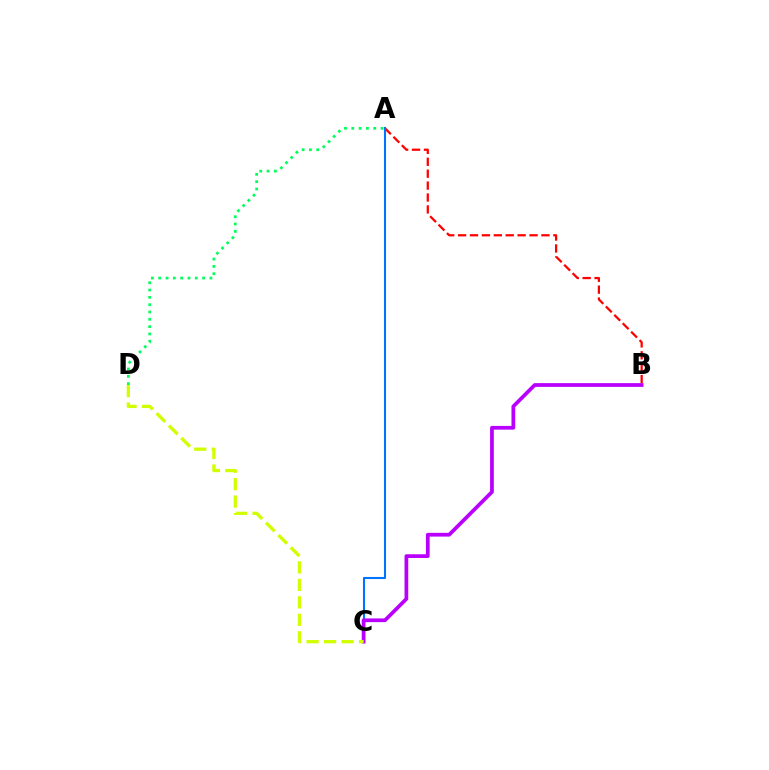{('A', 'D'): [{'color': '#00ff5c', 'line_style': 'dotted', 'thickness': 1.99}], ('A', 'B'): [{'color': '#ff0000', 'line_style': 'dashed', 'thickness': 1.62}], ('A', 'C'): [{'color': '#0074ff', 'line_style': 'solid', 'thickness': 1.5}], ('B', 'C'): [{'color': '#b900ff', 'line_style': 'solid', 'thickness': 2.69}], ('C', 'D'): [{'color': '#d1ff00', 'line_style': 'dashed', 'thickness': 2.38}]}